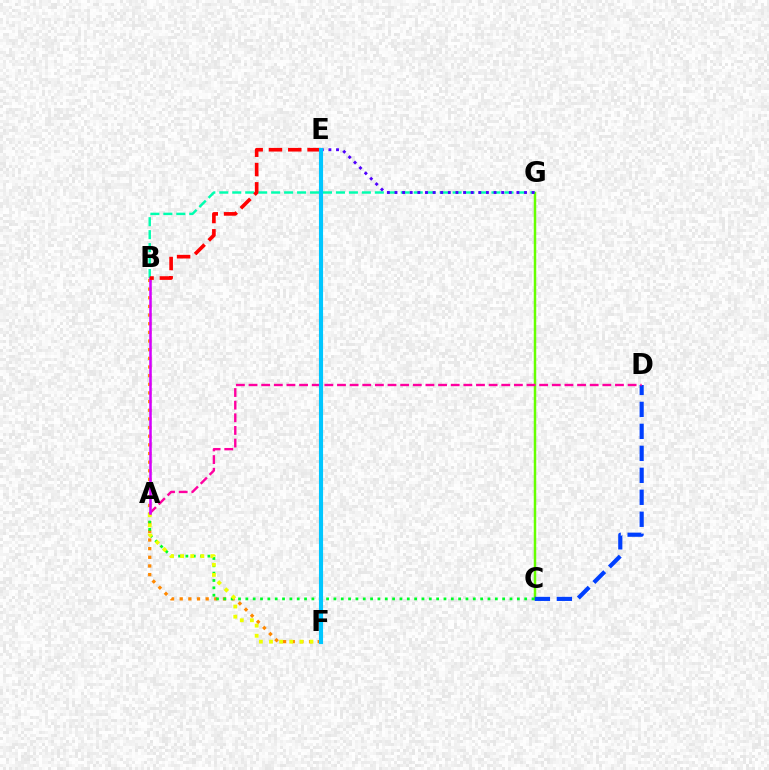{('C', 'G'): [{'color': '#66ff00', 'line_style': 'solid', 'thickness': 1.78}], ('B', 'F'): [{'color': '#ff8800', 'line_style': 'dotted', 'thickness': 2.35}], ('A', 'C'): [{'color': '#00ff27', 'line_style': 'dotted', 'thickness': 1.99}], ('C', 'D'): [{'color': '#003fff', 'line_style': 'dashed', 'thickness': 2.99}], ('A', 'F'): [{'color': '#eeff00', 'line_style': 'dotted', 'thickness': 2.75}], ('B', 'G'): [{'color': '#00ffaf', 'line_style': 'dashed', 'thickness': 1.76}], ('A', 'D'): [{'color': '#ff00a0', 'line_style': 'dashed', 'thickness': 1.72}], ('A', 'B'): [{'color': '#d600ff', 'line_style': 'solid', 'thickness': 1.83}], ('E', 'G'): [{'color': '#4f00ff', 'line_style': 'dotted', 'thickness': 2.07}], ('B', 'E'): [{'color': '#ff0000', 'line_style': 'dashed', 'thickness': 2.62}], ('E', 'F'): [{'color': '#00c7ff', 'line_style': 'solid', 'thickness': 2.97}]}